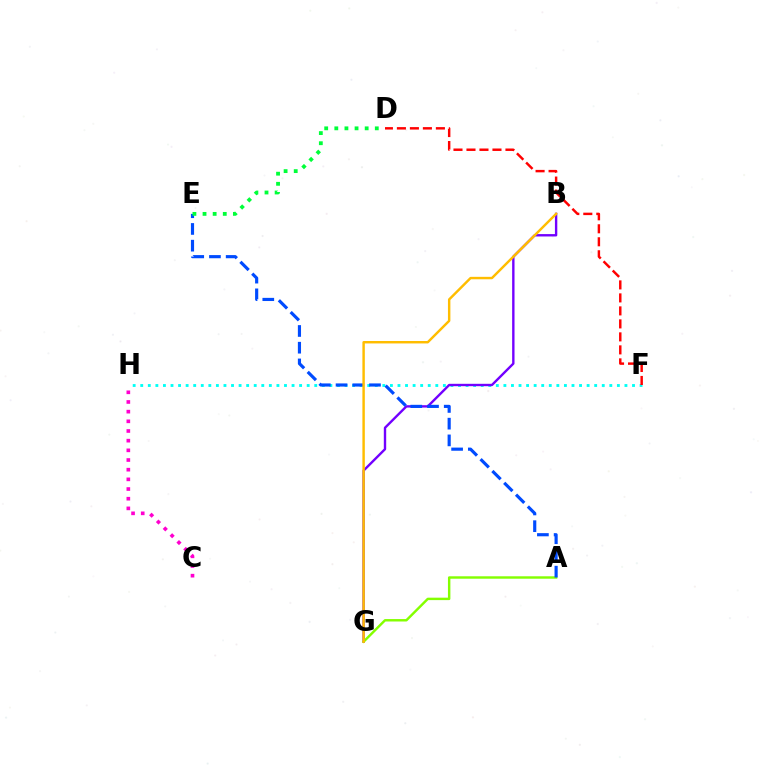{('F', 'H'): [{'color': '#00fff6', 'line_style': 'dotted', 'thickness': 2.06}], ('B', 'G'): [{'color': '#7200ff', 'line_style': 'solid', 'thickness': 1.71}, {'color': '#ffbd00', 'line_style': 'solid', 'thickness': 1.76}], ('C', 'H'): [{'color': '#ff00cf', 'line_style': 'dotted', 'thickness': 2.63}], ('A', 'G'): [{'color': '#84ff00', 'line_style': 'solid', 'thickness': 1.75}], ('D', 'F'): [{'color': '#ff0000', 'line_style': 'dashed', 'thickness': 1.77}], ('A', 'E'): [{'color': '#004bff', 'line_style': 'dashed', 'thickness': 2.27}], ('D', 'E'): [{'color': '#00ff39', 'line_style': 'dotted', 'thickness': 2.75}]}